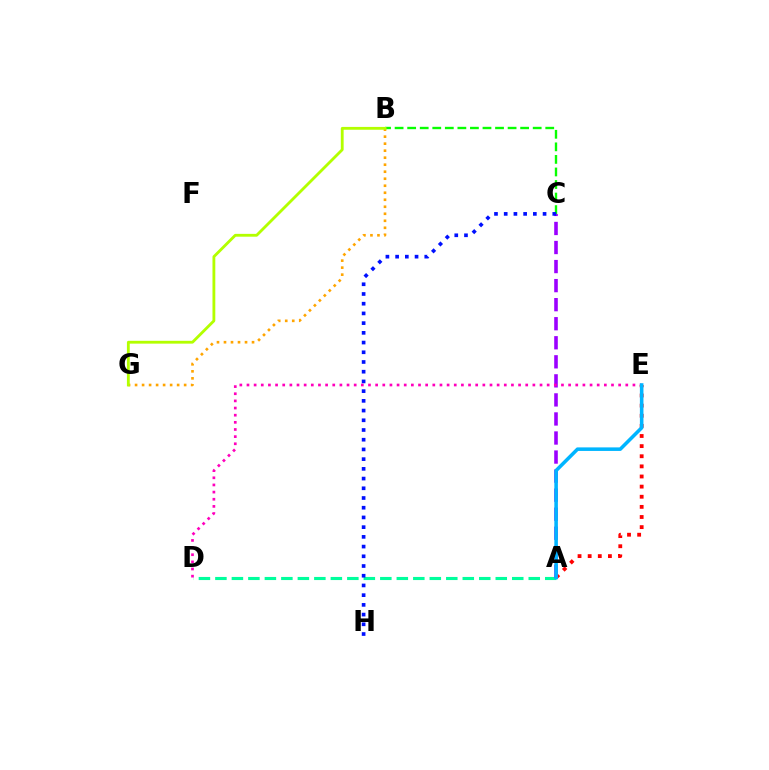{('B', 'C'): [{'color': '#08ff00', 'line_style': 'dashed', 'thickness': 1.71}], ('A', 'E'): [{'color': '#ff0000', 'line_style': 'dotted', 'thickness': 2.75}, {'color': '#00b5ff', 'line_style': 'solid', 'thickness': 2.56}], ('B', 'G'): [{'color': '#ffa500', 'line_style': 'dotted', 'thickness': 1.9}, {'color': '#b3ff00', 'line_style': 'solid', 'thickness': 2.04}], ('A', 'D'): [{'color': '#00ff9d', 'line_style': 'dashed', 'thickness': 2.24}], ('A', 'C'): [{'color': '#9b00ff', 'line_style': 'dashed', 'thickness': 2.59}], ('D', 'E'): [{'color': '#ff00bd', 'line_style': 'dotted', 'thickness': 1.94}], ('C', 'H'): [{'color': '#0010ff', 'line_style': 'dotted', 'thickness': 2.64}]}